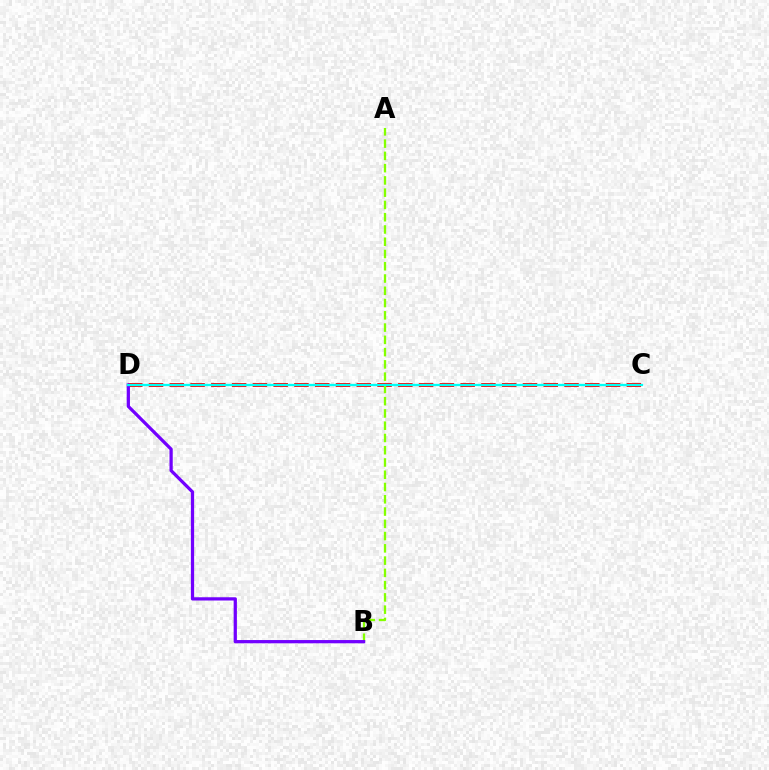{('C', 'D'): [{'color': '#ff0000', 'line_style': 'dashed', 'thickness': 2.82}, {'color': '#00fff6', 'line_style': 'solid', 'thickness': 1.66}], ('A', 'B'): [{'color': '#84ff00', 'line_style': 'dashed', 'thickness': 1.67}], ('B', 'D'): [{'color': '#7200ff', 'line_style': 'solid', 'thickness': 2.34}]}